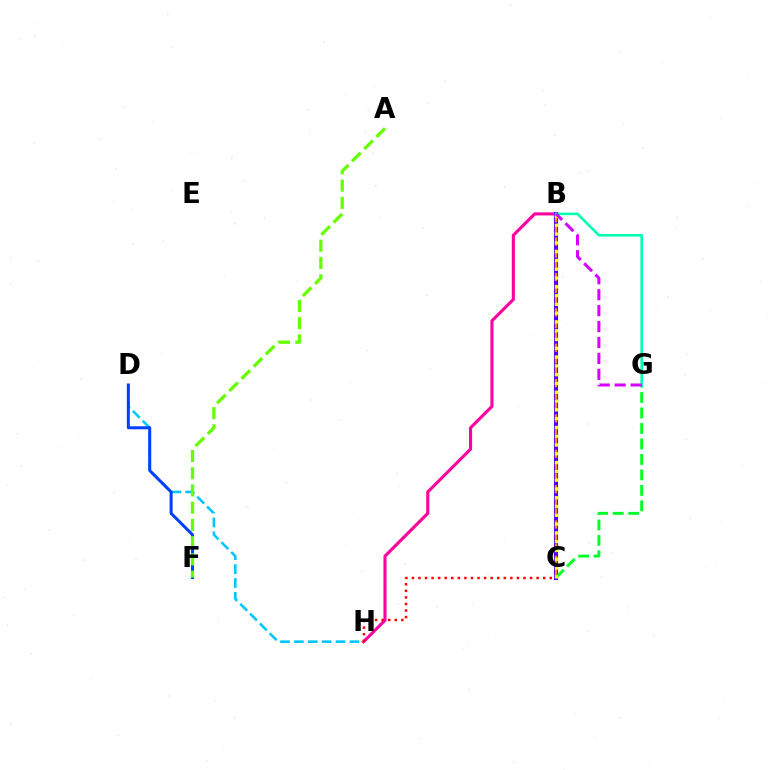{('B', 'H'): [{'color': '#ff00a0', 'line_style': 'solid', 'thickness': 2.23}], ('B', 'C'): [{'color': '#4f00ff', 'line_style': 'solid', 'thickness': 2.95}, {'color': '#ff8800', 'line_style': 'dashed', 'thickness': 1.6}, {'color': '#eeff00', 'line_style': 'dotted', 'thickness': 2.39}], ('D', 'H'): [{'color': '#00c7ff', 'line_style': 'dashed', 'thickness': 1.89}], ('D', 'F'): [{'color': '#003fff', 'line_style': 'solid', 'thickness': 2.15}], ('A', 'F'): [{'color': '#66ff00', 'line_style': 'dashed', 'thickness': 2.34}], ('C', 'G'): [{'color': '#00ff27', 'line_style': 'dashed', 'thickness': 2.1}], ('C', 'H'): [{'color': '#ff0000', 'line_style': 'dotted', 'thickness': 1.78}], ('B', 'G'): [{'color': '#00ffaf', 'line_style': 'solid', 'thickness': 1.86}, {'color': '#d600ff', 'line_style': 'dashed', 'thickness': 2.17}]}